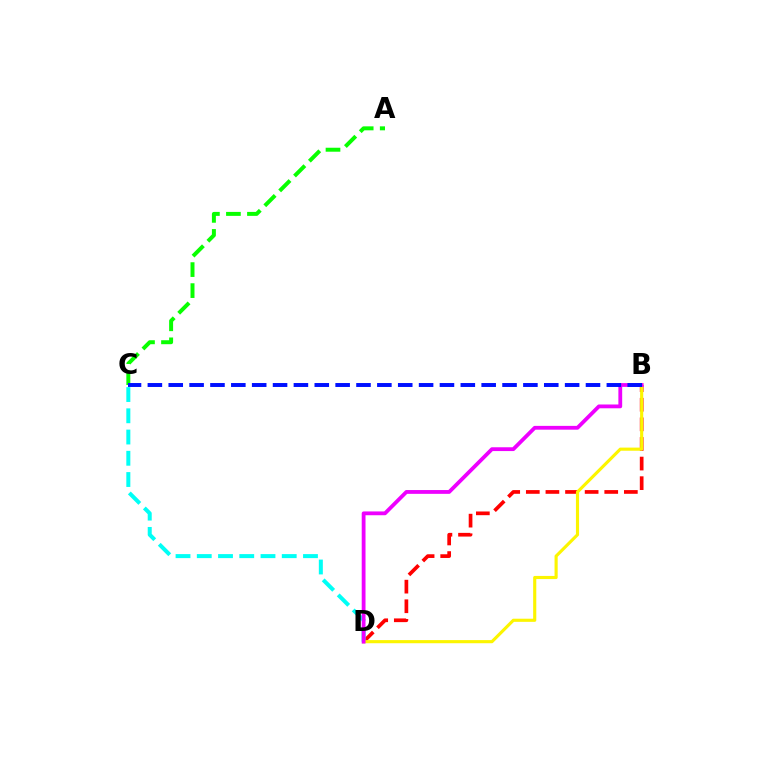{('B', 'D'): [{'color': '#ff0000', 'line_style': 'dashed', 'thickness': 2.66}, {'color': '#fcf500', 'line_style': 'solid', 'thickness': 2.25}, {'color': '#ee00ff', 'line_style': 'solid', 'thickness': 2.74}], ('A', 'C'): [{'color': '#08ff00', 'line_style': 'dashed', 'thickness': 2.86}], ('C', 'D'): [{'color': '#00fff6', 'line_style': 'dashed', 'thickness': 2.89}], ('B', 'C'): [{'color': '#0010ff', 'line_style': 'dashed', 'thickness': 2.83}]}